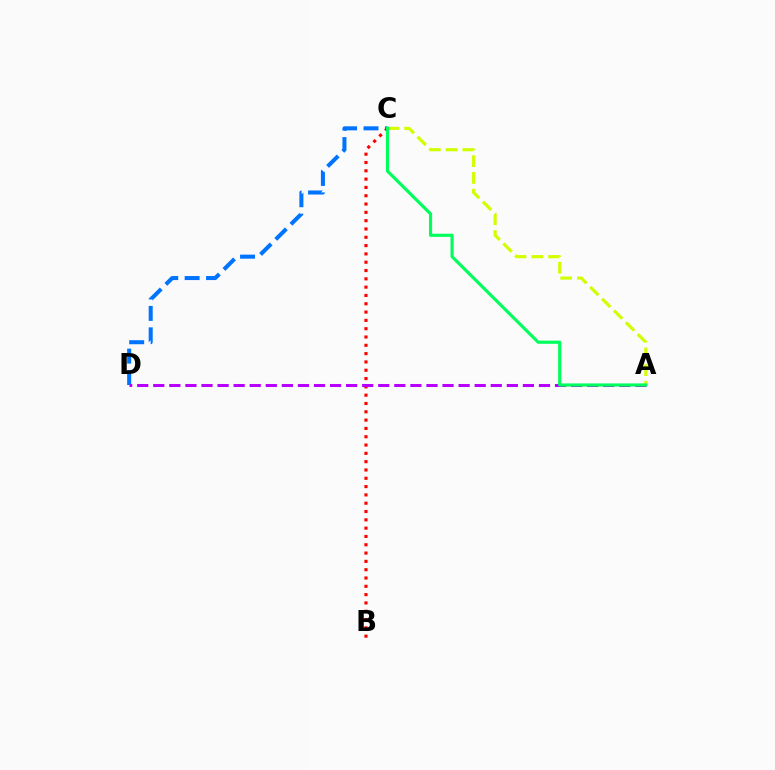{('C', 'D'): [{'color': '#0074ff', 'line_style': 'dashed', 'thickness': 2.91}], ('A', 'C'): [{'color': '#d1ff00', 'line_style': 'dashed', 'thickness': 2.28}, {'color': '#00ff5c', 'line_style': 'solid', 'thickness': 2.27}], ('B', 'C'): [{'color': '#ff0000', 'line_style': 'dotted', 'thickness': 2.26}], ('A', 'D'): [{'color': '#b900ff', 'line_style': 'dashed', 'thickness': 2.18}]}